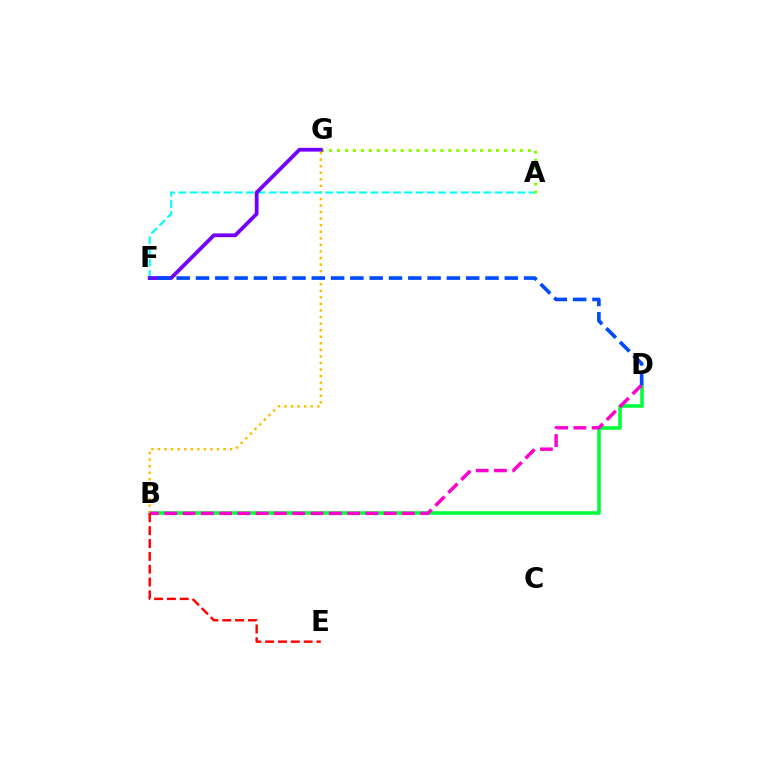{('B', 'D'): [{'color': '#00ff39', 'line_style': 'solid', 'thickness': 2.56}, {'color': '#ff00cf', 'line_style': 'dashed', 'thickness': 2.48}], ('B', 'G'): [{'color': '#ffbd00', 'line_style': 'dotted', 'thickness': 1.78}], ('A', 'F'): [{'color': '#00fff6', 'line_style': 'dashed', 'thickness': 1.53}], ('A', 'G'): [{'color': '#84ff00', 'line_style': 'dotted', 'thickness': 2.16}], ('F', 'G'): [{'color': '#7200ff', 'line_style': 'solid', 'thickness': 2.73}], ('D', 'F'): [{'color': '#004bff', 'line_style': 'dashed', 'thickness': 2.62}], ('B', 'E'): [{'color': '#ff0000', 'line_style': 'dashed', 'thickness': 1.74}]}